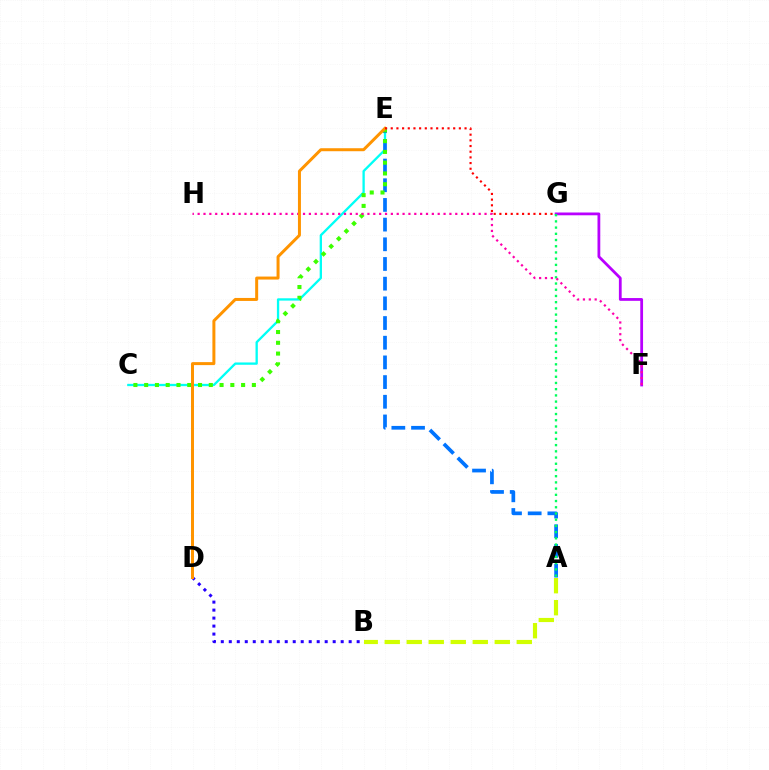{('C', 'E'): [{'color': '#00fff6', 'line_style': 'solid', 'thickness': 1.67}, {'color': '#3dff00', 'line_style': 'dotted', 'thickness': 2.93}], ('A', 'E'): [{'color': '#0074ff', 'line_style': 'dashed', 'thickness': 2.67}], ('F', 'G'): [{'color': '#b900ff', 'line_style': 'solid', 'thickness': 2.0}], ('B', 'D'): [{'color': '#2500ff', 'line_style': 'dotted', 'thickness': 2.17}], ('A', 'G'): [{'color': '#00ff5c', 'line_style': 'dotted', 'thickness': 1.69}], ('F', 'H'): [{'color': '#ff00ac', 'line_style': 'dotted', 'thickness': 1.59}], ('D', 'E'): [{'color': '#ff9400', 'line_style': 'solid', 'thickness': 2.15}], ('A', 'B'): [{'color': '#d1ff00', 'line_style': 'dashed', 'thickness': 2.99}], ('E', 'G'): [{'color': '#ff0000', 'line_style': 'dotted', 'thickness': 1.54}]}